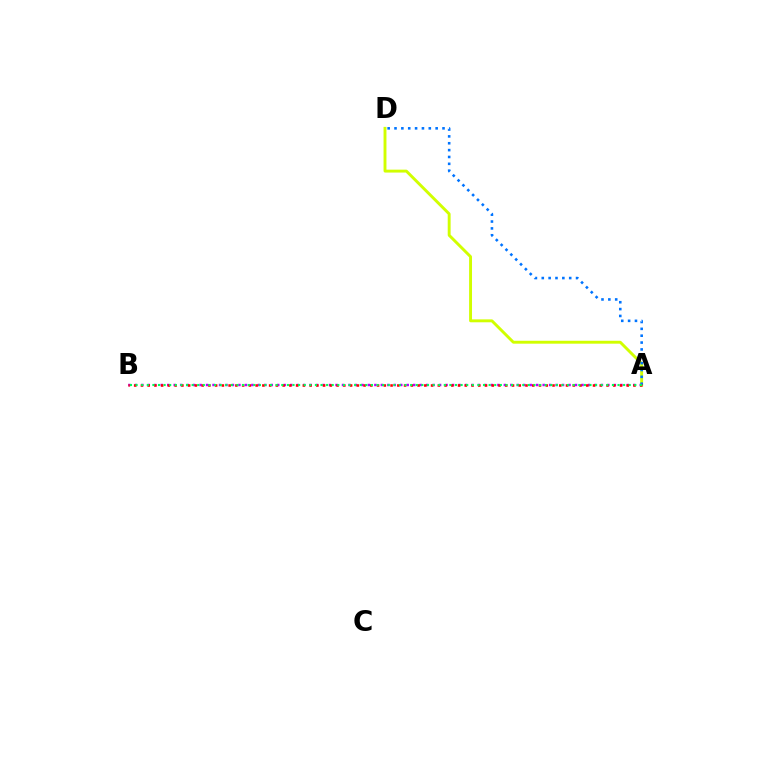{('A', 'D'): [{'color': '#d1ff00', 'line_style': 'solid', 'thickness': 2.09}, {'color': '#0074ff', 'line_style': 'dotted', 'thickness': 1.86}], ('A', 'B'): [{'color': '#b900ff', 'line_style': 'dotted', 'thickness': 1.76}, {'color': '#ff0000', 'line_style': 'dotted', 'thickness': 1.83}, {'color': '#00ff5c', 'line_style': 'dotted', 'thickness': 1.52}]}